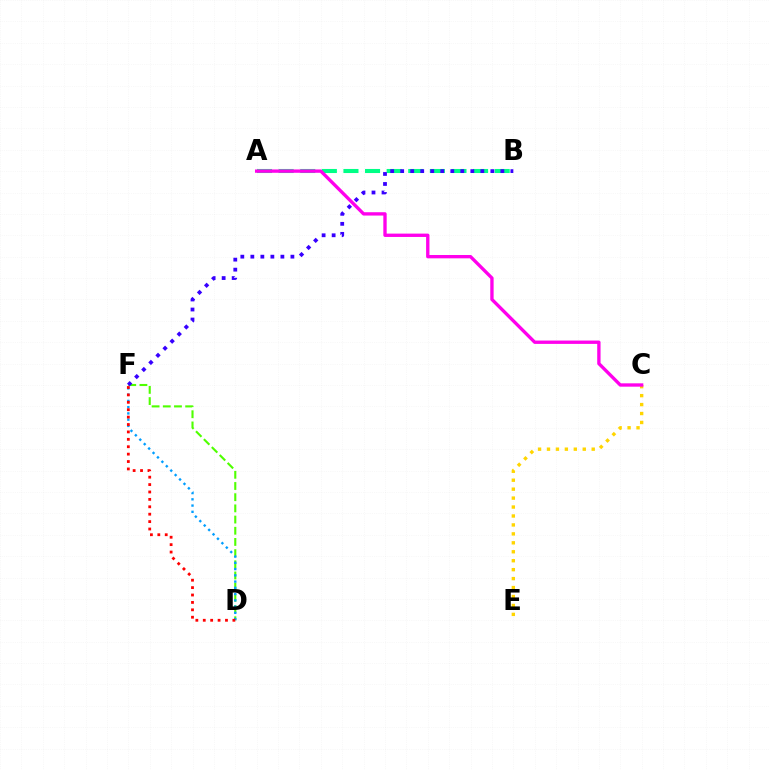{('A', 'B'): [{'color': '#00ff86', 'line_style': 'dashed', 'thickness': 2.93}], ('C', 'E'): [{'color': '#ffd500', 'line_style': 'dotted', 'thickness': 2.43}], ('D', 'F'): [{'color': '#4fff00', 'line_style': 'dashed', 'thickness': 1.52}, {'color': '#009eff', 'line_style': 'dotted', 'thickness': 1.7}, {'color': '#ff0000', 'line_style': 'dotted', 'thickness': 2.01}], ('A', 'C'): [{'color': '#ff00ed', 'line_style': 'solid', 'thickness': 2.41}], ('B', 'F'): [{'color': '#3700ff', 'line_style': 'dotted', 'thickness': 2.72}]}